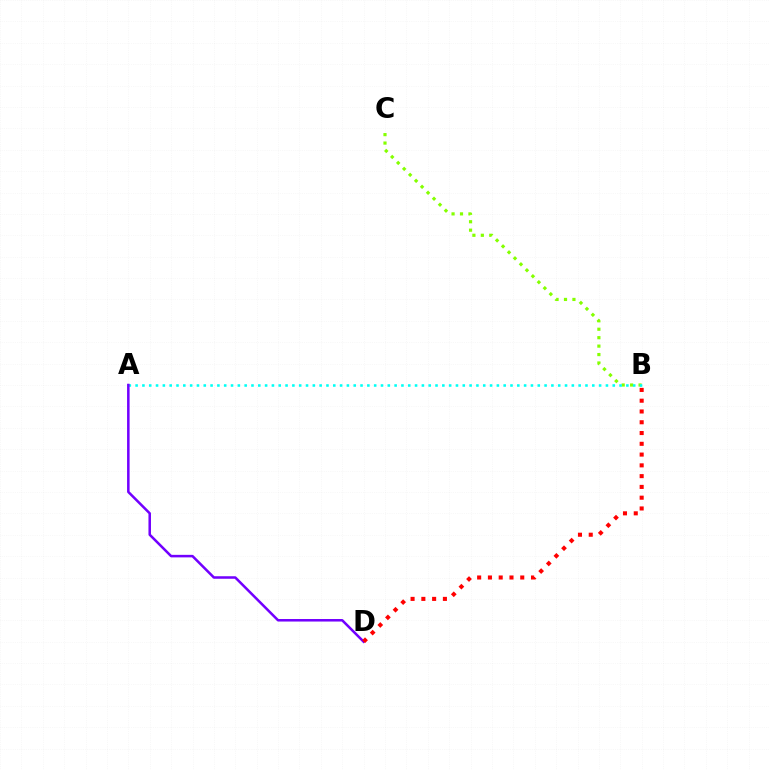{('B', 'C'): [{'color': '#84ff00', 'line_style': 'dotted', 'thickness': 2.29}], ('A', 'B'): [{'color': '#00fff6', 'line_style': 'dotted', 'thickness': 1.85}], ('A', 'D'): [{'color': '#7200ff', 'line_style': 'solid', 'thickness': 1.82}], ('B', 'D'): [{'color': '#ff0000', 'line_style': 'dotted', 'thickness': 2.93}]}